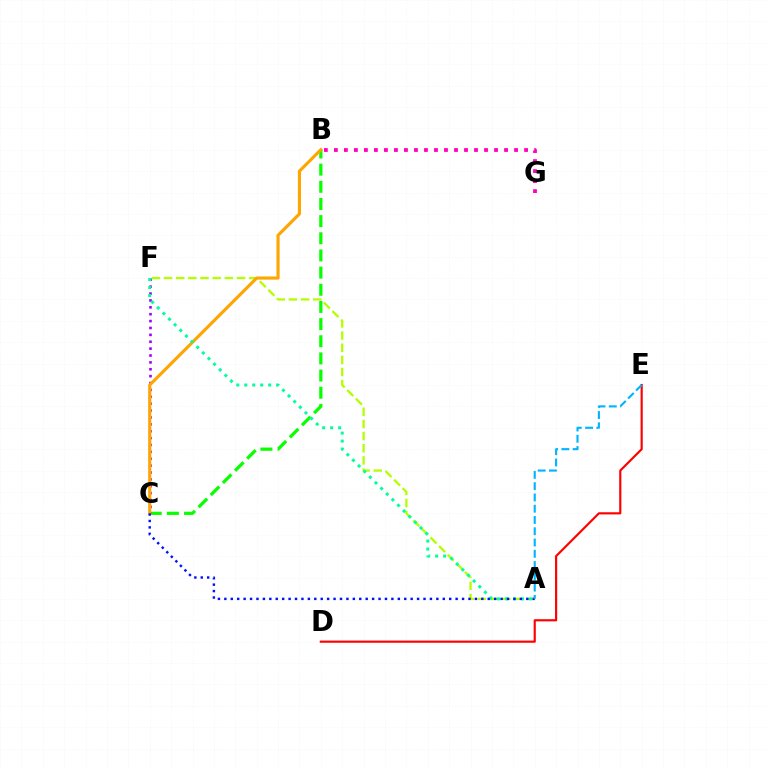{('D', 'E'): [{'color': '#ff0000', 'line_style': 'solid', 'thickness': 1.55}], ('B', 'C'): [{'color': '#08ff00', 'line_style': 'dashed', 'thickness': 2.33}, {'color': '#ffa500', 'line_style': 'solid', 'thickness': 2.25}], ('A', 'F'): [{'color': '#b3ff00', 'line_style': 'dashed', 'thickness': 1.65}, {'color': '#00ff9d', 'line_style': 'dotted', 'thickness': 2.16}], ('B', 'G'): [{'color': '#ff00bd', 'line_style': 'dotted', 'thickness': 2.72}], ('C', 'F'): [{'color': '#9b00ff', 'line_style': 'dotted', 'thickness': 1.87}], ('A', 'C'): [{'color': '#0010ff', 'line_style': 'dotted', 'thickness': 1.75}], ('A', 'E'): [{'color': '#00b5ff', 'line_style': 'dashed', 'thickness': 1.53}]}